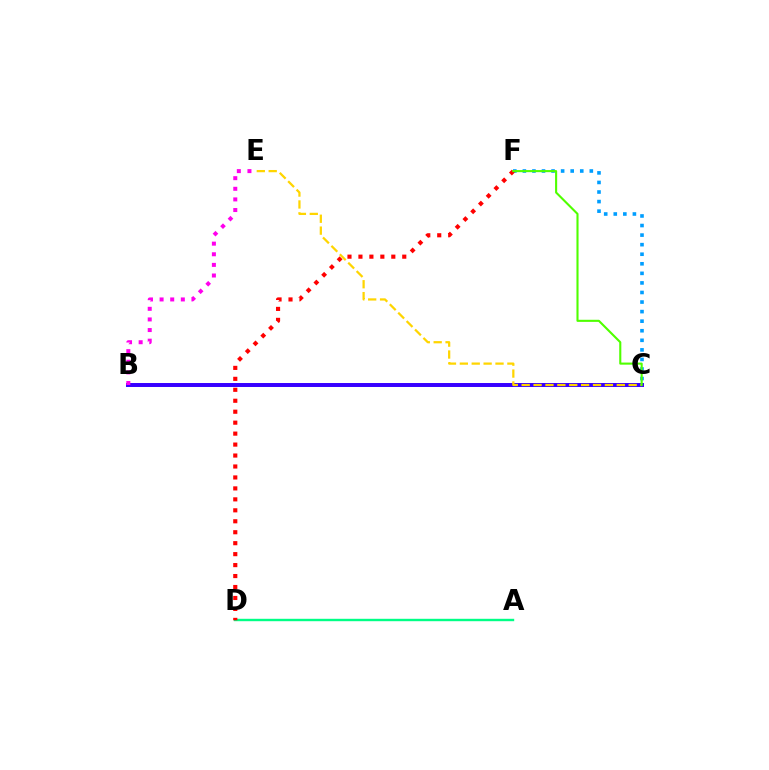{('C', 'F'): [{'color': '#009eff', 'line_style': 'dotted', 'thickness': 2.6}, {'color': '#4fff00', 'line_style': 'solid', 'thickness': 1.51}], ('A', 'D'): [{'color': '#00ff86', 'line_style': 'solid', 'thickness': 1.73}], ('B', 'C'): [{'color': '#3700ff', 'line_style': 'solid', 'thickness': 2.86}], ('C', 'E'): [{'color': '#ffd500', 'line_style': 'dashed', 'thickness': 1.62}], ('D', 'F'): [{'color': '#ff0000', 'line_style': 'dotted', 'thickness': 2.98}], ('B', 'E'): [{'color': '#ff00ed', 'line_style': 'dotted', 'thickness': 2.89}]}